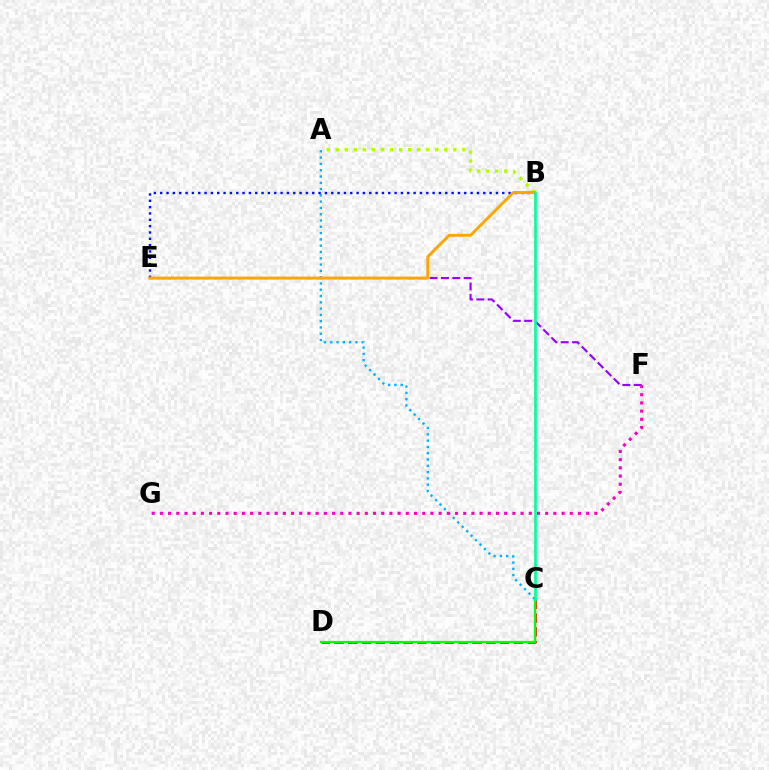{('C', 'D'): [{'color': '#ff0000', 'line_style': 'dashed', 'thickness': 1.88}, {'color': '#08ff00', 'line_style': 'solid', 'thickness': 1.58}], ('A', 'C'): [{'color': '#00b5ff', 'line_style': 'dotted', 'thickness': 1.71}], ('B', 'E'): [{'color': '#0010ff', 'line_style': 'dotted', 'thickness': 1.72}, {'color': '#ffa500', 'line_style': 'solid', 'thickness': 2.09}], ('E', 'F'): [{'color': '#9b00ff', 'line_style': 'dashed', 'thickness': 1.54}], ('A', 'B'): [{'color': '#b3ff00', 'line_style': 'dotted', 'thickness': 2.46}], ('F', 'G'): [{'color': '#ff00bd', 'line_style': 'dotted', 'thickness': 2.23}], ('B', 'C'): [{'color': '#00ff9d', 'line_style': 'solid', 'thickness': 1.92}]}